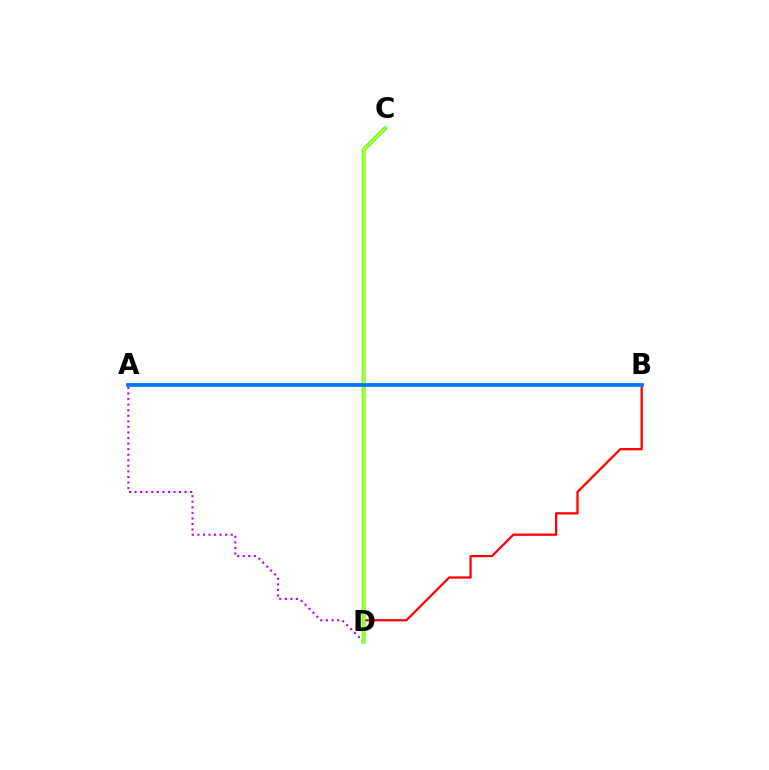{('B', 'D'): [{'color': '#ff0000', 'line_style': 'solid', 'thickness': 1.63}], ('A', 'D'): [{'color': '#b900ff', 'line_style': 'dotted', 'thickness': 1.51}], ('C', 'D'): [{'color': '#00ff5c', 'line_style': 'solid', 'thickness': 2.72}, {'color': '#d1ff00', 'line_style': 'solid', 'thickness': 1.66}], ('A', 'B'): [{'color': '#0074ff', 'line_style': 'solid', 'thickness': 2.71}]}